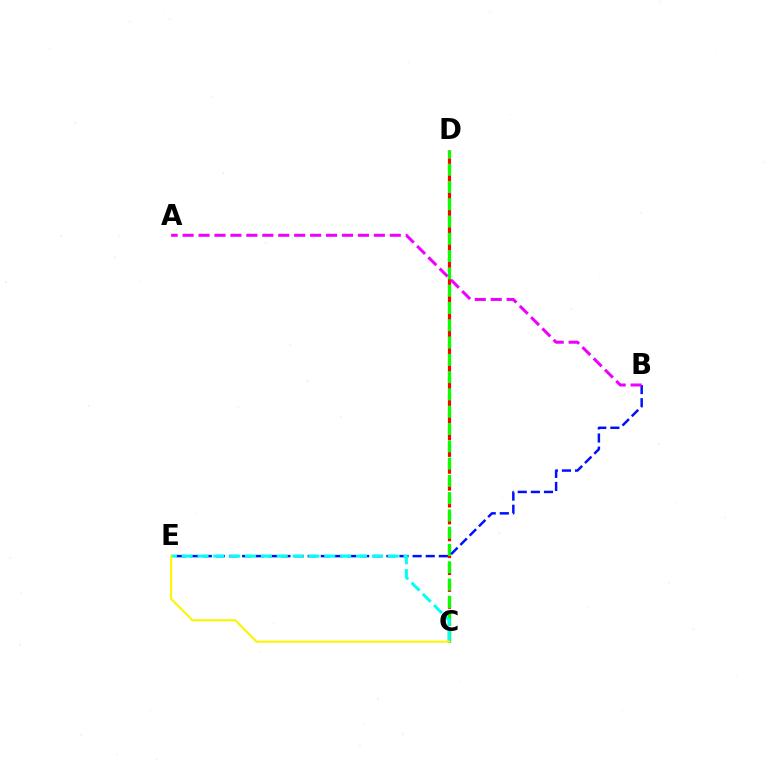{('C', 'D'): [{'color': '#ff0000', 'line_style': 'dashed', 'thickness': 2.29}, {'color': '#08ff00', 'line_style': 'dashed', 'thickness': 2.35}], ('B', 'E'): [{'color': '#0010ff', 'line_style': 'dashed', 'thickness': 1.78}], ('A', 'B'): [{'color': '#ee00ff', 'line_style': 'dashed', 'thickness': 2.17}], ('C', 'E'): [{'color': '#00fff6', 'line_style': 'dashed', 'thickness': 2.15}, {'color': '#fcf500', 'line_style': 'solid', 'thickness': 1.51}]}